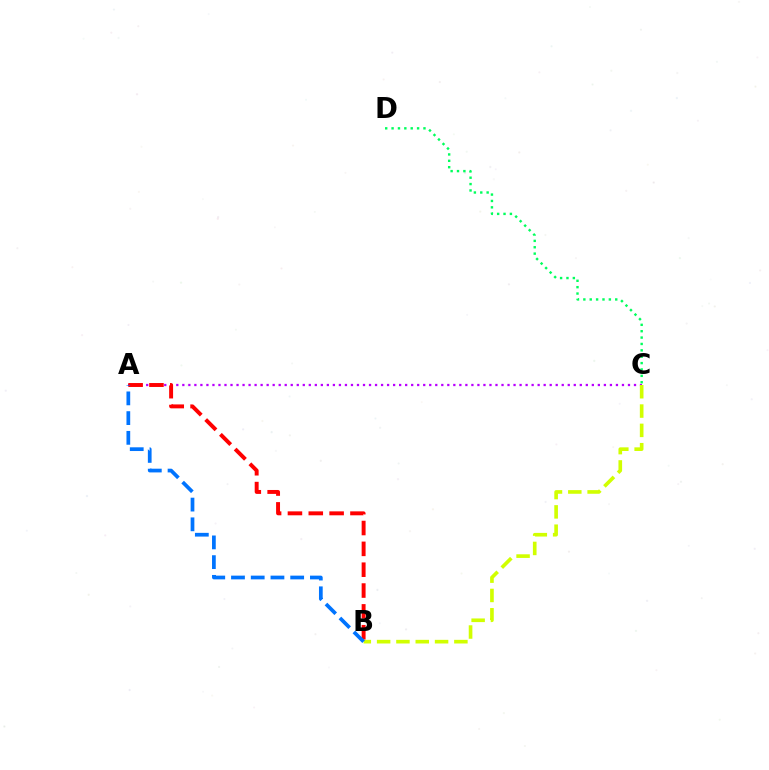{('A', 'C'): [{'color': '#b900ff', 'line_style': 'dotted', 'thickness': 1.64}], ('B', 'C'): [{'color': '#d1ff00', 'line_style': 'dashed', 'thickness': 2.62}], ('A', 'B'): [{'color': '#ff0000', 'line_style': 'dashed', 'thickness': 2.83}, {'color': '#0074ff', 'line_style': 'dashed', 'thickness': 2.68}], ('C', 'D'): [{'color': '#00ff5c', 'line_style': 'dotted', 'thickness': 1.73}]}